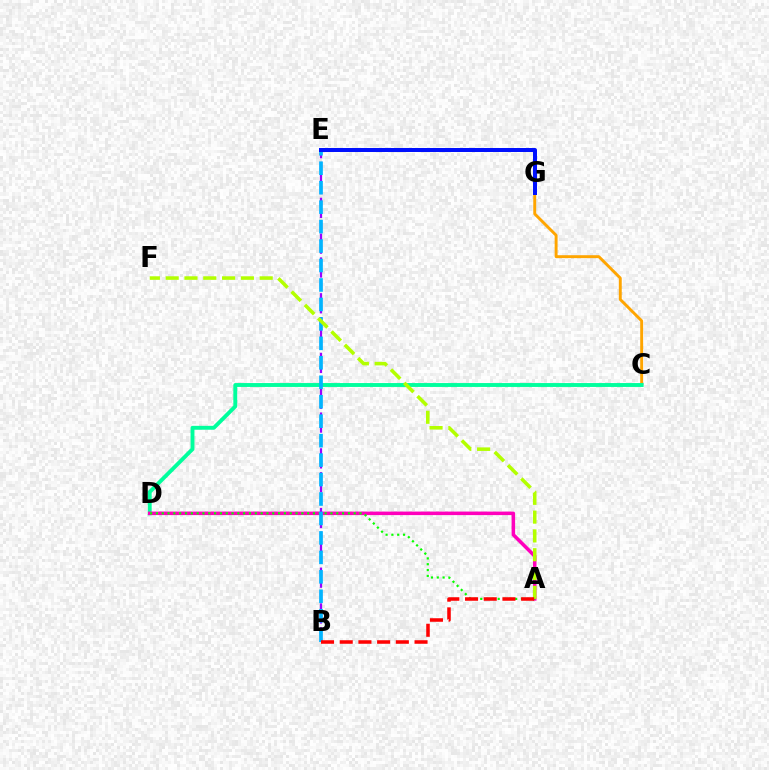{('C', 'G'): [{'color': '#ffa500', 'line_style': 'solid', 'thickness': 2.1}], ('C', 'D'): [{'color': '#00ff9d', 'line_style': 'solid', 'thickness': 2.8}], ('A', 'D'): [{'color': '#ff00bd', 'line_style': 'solid', 'thickness': 2.54}, {'color': '#08ff00', 'line_style': 'dotted', 'thickness': 1.58}], ('B', 'E'): [{'color': '#9b00ff', 'line_style': 'dashed', 'thickness': 1.62}, {'color': '#00b5ff', 'line_style': 'dashed', 'thickness': 2.64}], ('A', 'F'): [{'color': '#b3ff00', 'line_style': 'dashed', 'thickness': 2.55}], ('E', 'G'): [{'color': '#0010ff', 'line_style': 'solid', 'thickness': 2.87}], ('A', 'B'): [{'color': '#ff0000', 'line_style': 'dashed', 'thickness': 2.54}]}